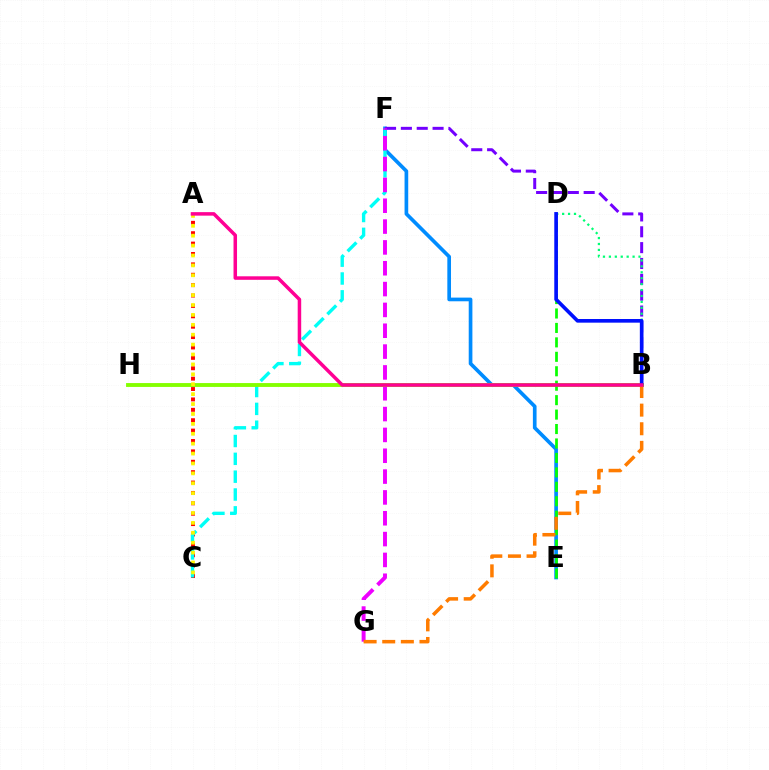{('E', 'F'): [{'color': '#008cff', 'line_style': 'solid', 'thickness': 2.64}], ('A', 'C'): [{'color': '#ff0000', 'line_style': 'dotted', 'thickness': 2.82}, {'color': '#fcf500', 'line_style': 'dotted', 'thickness': 2.69}], ('C', 'F'): [{'color': '#00fff6', 'line_style': 'dashed', 'thickness': 2.42}], ('B', 'F'): [{'color': '#7200ff', 'line_style': 'dashed', 'thickness': 2.15}], ('F', 'G'): [{'color': '#ee00ff', 'line_style': 'dashed', 'thickness': 2.83}], ('B', 'D'): [{'color': '#00ff74', 'line_style': 'dotted', 'thickness': 1.61}, {'color': '#0010ff', 'line_style': 'solid', 'thickness': 2.63}], ('B', 'H'): [{'color': '#84ff00', 'line_style': 'solid', 'thickness': 2.78}], ('D', 'E'): [{'color': '#08ff00', 'line_style': 'dashed', 'thickness': 1.96}], ('B', 'G'): [{'color': '#ff7c00', 'line_style': 'dashed', 'thickness': 2.53}], ('A', 'B'): [{'color': '#ff0094', 'line_style': 'solid', 'thickness': 2.53}]}